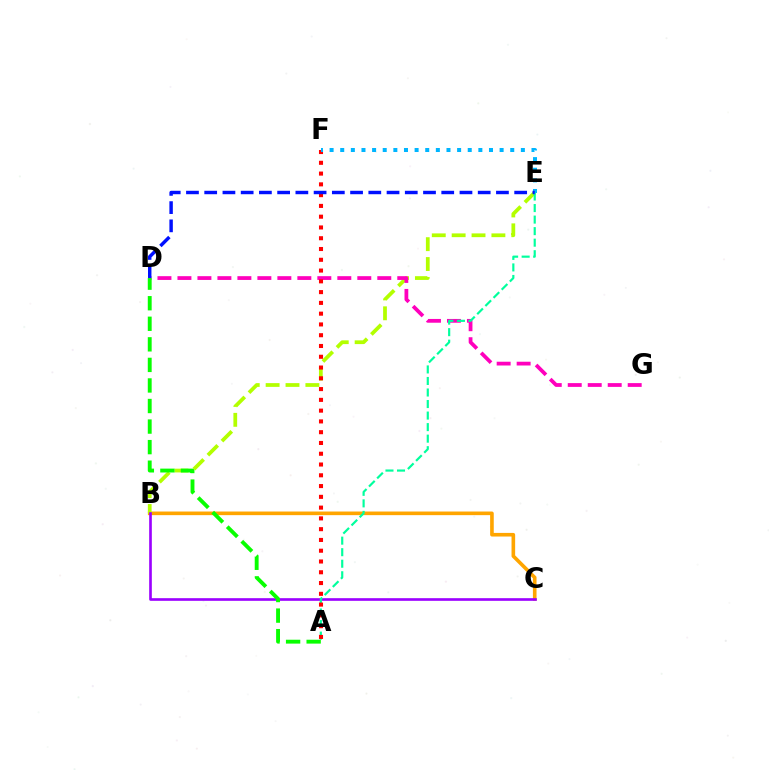{('B', 'C'): [{'color': '#ffa500', 'line_style': 'solid', 'thickness': 2.61}, {'color': '#9b00ff', 'line_style': 'solid', 'thickness': 1.91}], ('B', 'E'): [{'color': '#b3ff00', 'line_style': 'dashed', 'thickness': 2.7}], ('D', 'G'): [{'color': '#ff00bd', 'line_style': 'dashed', 'thickness': 2.71}], ('A', 'E'): [{'color': '#00ff9d', 'line_style': 'dashed', 'thickness': 1.57}], ('A', 'F'): [{'color': '#ff0000', 'line_style': 'dotted', 'thickness': 2.93}], ('A', 'D'): [{'color': '#08ff00', 'line_style': 'dashed', 'thickness': 2.79}], ('E', 'F'): [{'color': '#00b5ff', 'line_style': 'dotted', 'thickness': 2.89}], ('D', 'E'): [{'color': '#0010ff', 'line_style': 'dashed', 'thickness': 2.48}]}